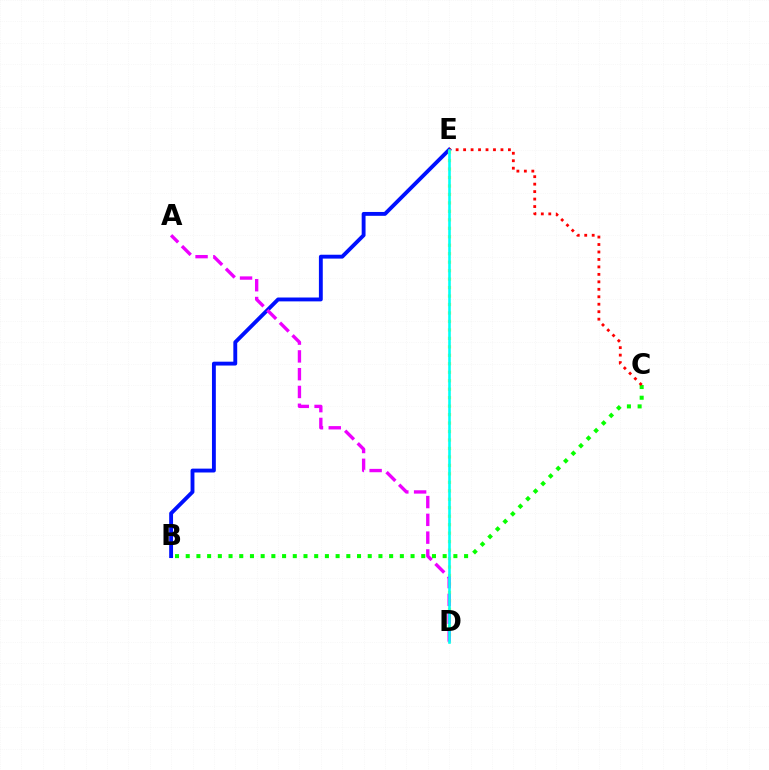{('B', 'C'): [{'color': '#08ff00', 'line_style': 'dotted', 'thickness': 2.91}], ('B', 'E'): [{'color': '#0010ff', 'line_style': 'solid', 'thickness': 2.78}], ('C', 'E'): [{'color': '#ff0000', 'line_style': 'dotted', 'thickness': 2.03}], ('D', 'E'): [{'color': '#fcf500', 'line_style': 'dotted', 'thickness': 2.3}, {'color': '#00fff6', 'line_style': 'solid', 'thickness': 1.88}], ('A', 'D'): [{'color': '#ee00ff', 'line_style': 'dashed', 'thickness': 2.42}]}